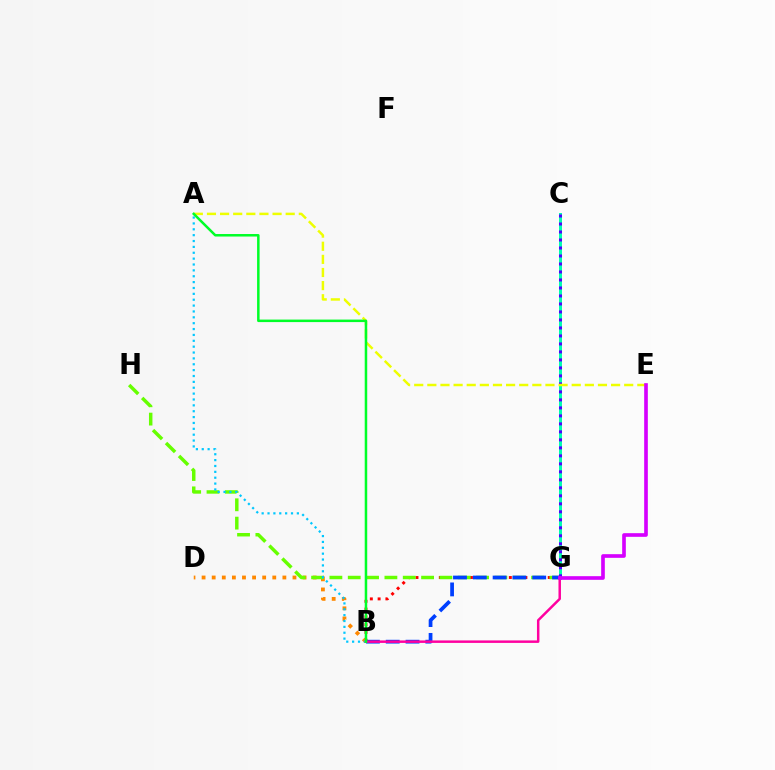{('B', 'G'): [{'color': '#ff0000', 'line_style': 'dotted', 'thickness': 2.11}, {'color': '#003fff', 'line_style': 'dashed', 'thickness': 2.69}, {'color': '#ff00a0', 'line_style': 'solid', 'thickness': 1.79}], ('B', 'D'): [{'color': '#ff8800', 'line_style': 'dotted', 'thickness': 2.74}], ('G', 'H'): [{'color': '#66ff00', 'line_style': 'dashed', 'thickness': 2.49}], ('A', 'B'): [{'color': '#00c7ff', 'line_style': 'dotted', 'thickness': 1.59}, {'color': '#00ff27', 'line_style': 'solid', 'thickness': 1.8}], ('C', 'G'): [{'color': '#00ffaf', 'line_style': 'solid', 'thickness': 2.14}, {'color': '#4f00ff', 'line_style': 'dotted', 'thickness': 2.17}], ('A', 'E'): [{'color': '#eeff00', 'line_style': 'dashed', 'thickness': 1.78}], ('E', 'G'): [{'color': '#d600ff', 'line_style': 'solid', 'thickness': 2.63}]}